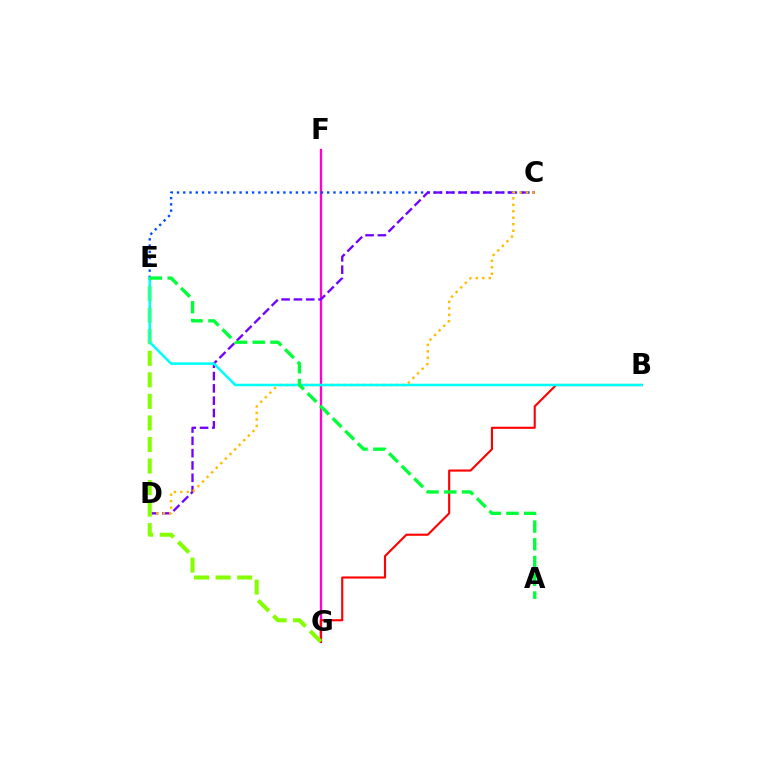{('F', 'G'): [{'color': '#ff00cf', 'line_style': 'solid', 'thickness': 1.67}], ('B', 'G'): [{'color': '#ff0000', 'line_style': 'solid', 'thickness': 1.52}], ('C', 'E'): [{'color': '#004bff', 'line_style': 'dotted', 'thickness': 1.7}], ('C', 'D'): [{'color': '#7200ff', 'line_style': 'dashed', 'thickness': 1.67}, {'color': '#ffbd00', 'line_style': 'dotted', 'thickness': 1.76}], ('E', 'G'): [{'color': '#84ff00', 'line_style': 'dashed', 'thickness': 2.93}], ('B', 'E'): [{'color': '#00fff6', 'line_style': 'solid', 'thickness': 1.83}], ('A', 'E'): [{'color': '#00ff39', 'line_style': 'dashed', 'thickness': 2.41}]}